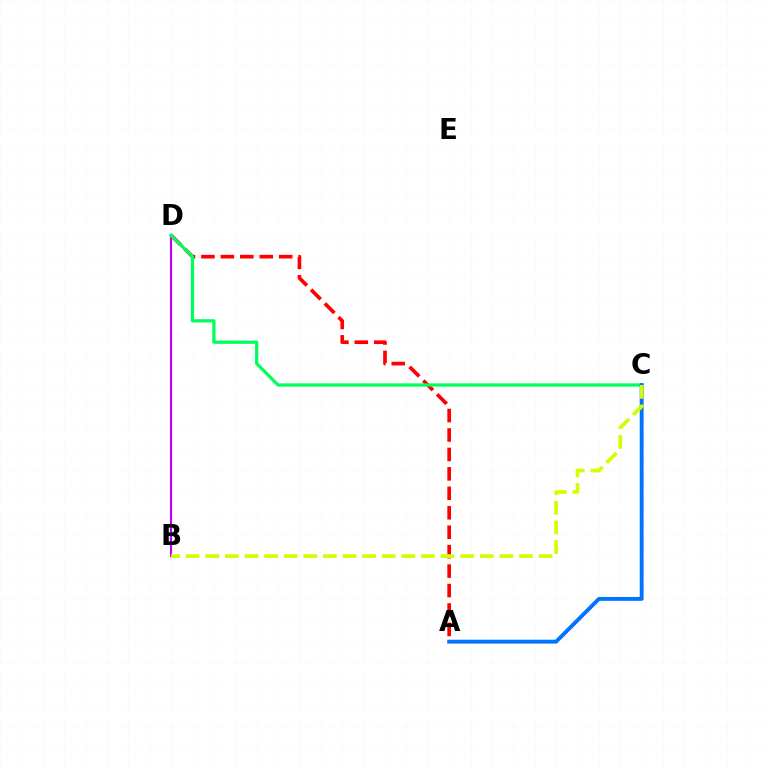{('B', 'D'): [{'color': '#b900ff', 'line_style': 'solid', 'thickness': 1.53}], ('A', 'D'): [{'color': '#ff0000', 'line_style': 'dashed', 'thickness': 2.64}], ('C', 'D'): [{'color': '#00ff5c', 'line_style': 'solid', 'thickness': 2.34}], ('A', 'C'): [{'color': '#0074ff', 'line_style': 'solid', 'thickness': 2.79}], ('B', 'C'): [{'color': '#d1ff00', 'line_style': 'dashed', 'thickness': 2.66}]}